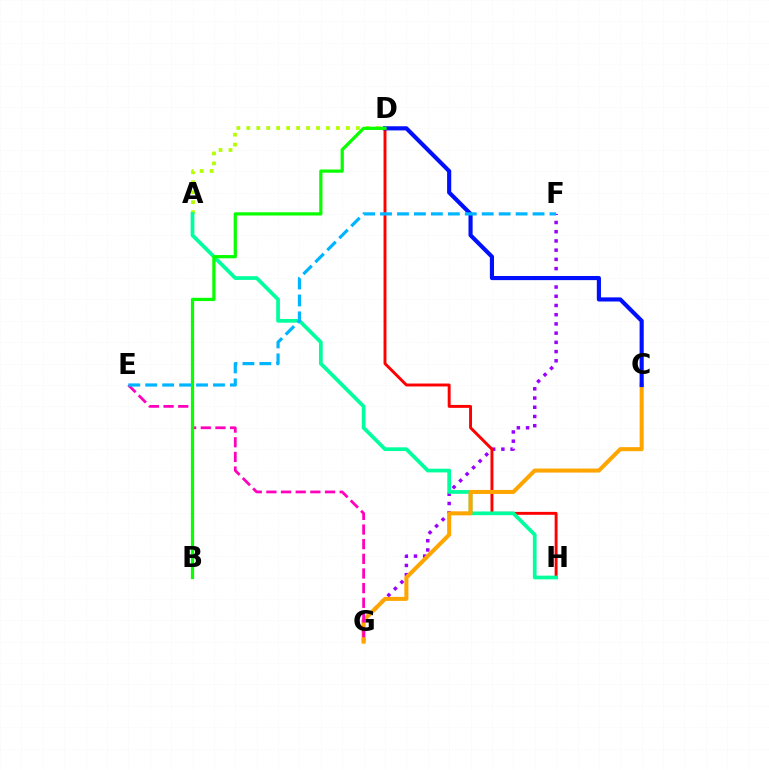{('F', 'G'): [{'color': '#9b00ff', 'line_style': 'dotted', 'thickness': 2.51}], ('A', 'D'): [{'color': '#b3ff00', 'line_style': 'dotted', 'thickness': 2.71}], ('D', 'H'): [{'color': '#ff0000', 'line_style': 'solid', 'thickness': 2.11}], ('A', 'H'): [{'color': '#00ff9d', 'line_style': 'solid', 'thickness': 2.68}], ('C', 'G'): [{'color': '#ffa500', 'line_style': 'solid', 'thickness': 2.9}], ('C', 'D'): [{'color': '#0010ff', 'line_style': 'solid', 'thickness': 2.98}], ('E', 'G'): [{'color': '#ff00bd', 'line_style': 'dashed', 'thickness': 1.99}], ('B', 'D'): [{'color': '#08ff00', 'line_style': 'solid', 'thickness': 2.33}], ('E', 'F'): [{'color': '#00b5ff', 'line_style': 'dashed', 'thickness': 2.3}]}